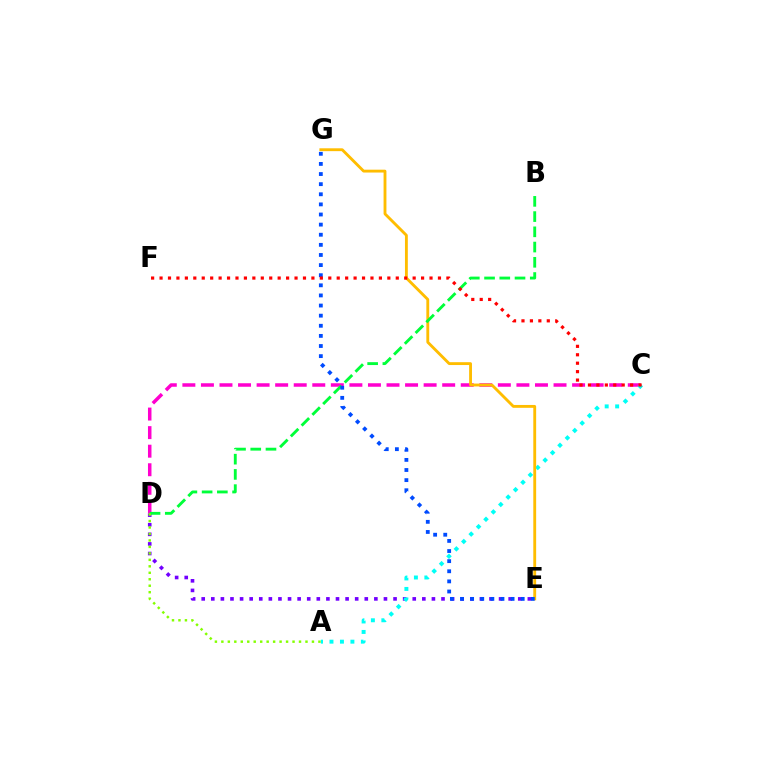{('D', 'E'): [{'color': '#7200ff', 'line_style': 'dotted', 'thickness': 2.61}], ('C', 'D'): [{'color': '#ff00cf', 'line_style': 'dashed', 'thickness': 2.52}], ('A', 'C'): [{'color': '#00fff6', 'line_style': 'dotted', 'thickness': 2.84}], ('E', 'G'): [{'color': '#ffbd00', 'line_style': 'solid', 'thickness': 2.05}, {'color': '#004bff', 'line_style': 'dotted', 'thickness': 2.75}], ('B', 'D'): [{'color': '#00ff39', 'line_style': 'dashed', 'thickness': 2.07}], ('C', 'F'): [{'color': '#ff0000', 'line_style': 'dotted', 'thickness': 2.29}], ('A', 'D'): [{'color': '#84ff00', 'line_style': 'dotted', 'thickness': 1.76}]}